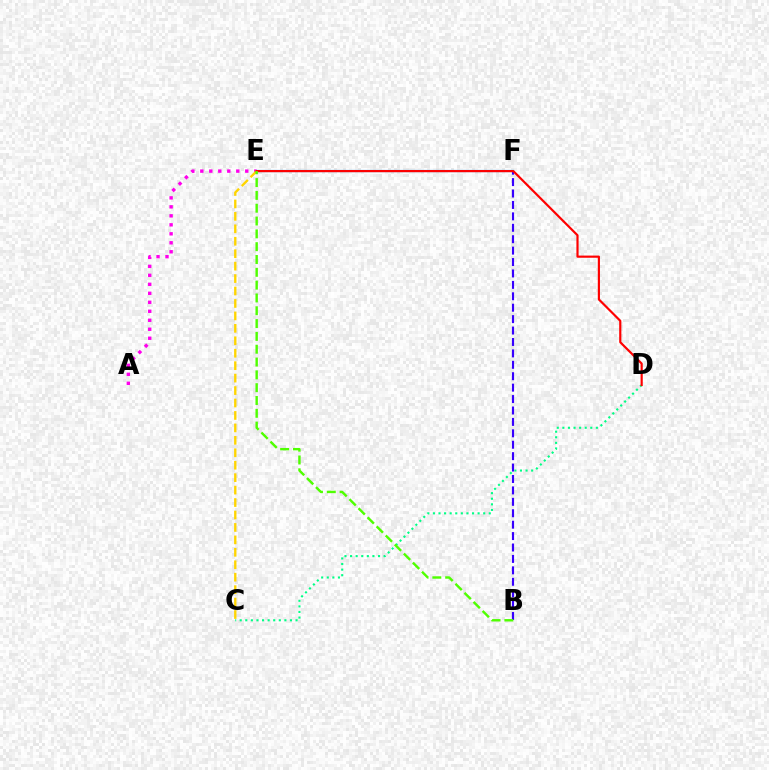{('A', 'E'): [{'color': '#ff00ed', 'line_style': 'dotted', 'thickness': 2.44}], ('C', 'E'): [{'color': '#ffd500', 'line_style': 'dashed', 'thickness': 1.69}], ('E', 'F'): [{'color': '#009eff', 'line_style': 'solid', 'thickness': 1.58}], ('C', 'D'): [{'color': '#00ff86', 'line_style': 'dotted', 'thickness': 1.52}], ('B', 'F'): [{'color': '#3700ff', 'line_style': 'dashed', 'thickness': 1.55}], ('D', 'E'): [{'color': '#ff0000', 'line_style': 'solid', 'thickness': 1.57}], ('B', 'E'): [{'color': '#4fff00', 'line_style': 'dashed', 'thickness': 1.74}]}